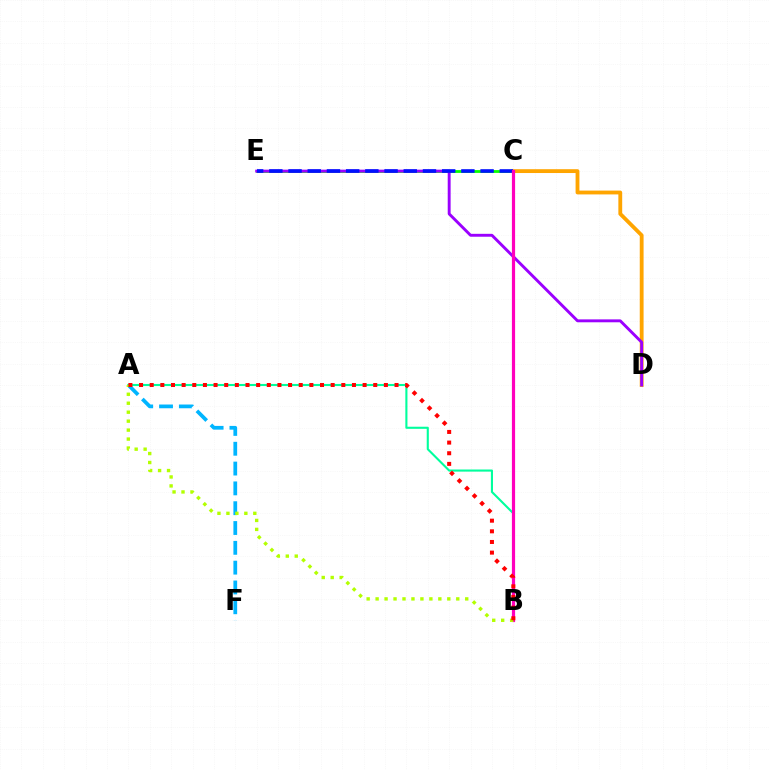{('A', 'B'): [{'color': '#00ff9d', 'line_style': 'solid', 'thickness': 1.52}, {'color': '#b3ff00', 'line_style': 'dotted', 'thickness': 2.43}, {'color': '#ff0000', 'line_style': 'dotted', 'thickness': 2.89}], ('C', 'E'): [{'color': '#08ff00', 'line_style': 'solid', 'thickness': 2.03}, {'color': '#0010ff', 'line_style': 'dashed', 'thickness': 2.61}], ('C', 'D'): [{'color': '#ffa500', 'line_style': 'solid', 'thickness': 2.75}], ('D', 'E'): [{'color': '#9b00ff', 'line_style': 'solid', 'thickness': 2.09}], ('A', 'F'): [{'color': '#00b5ff', 'line_style': 'dashed', 'thickness': 2.69}], ('B', 'C'): [{'color': '#ff00bd', 'line_style': 'solid', 'thickness': 2.3}]}